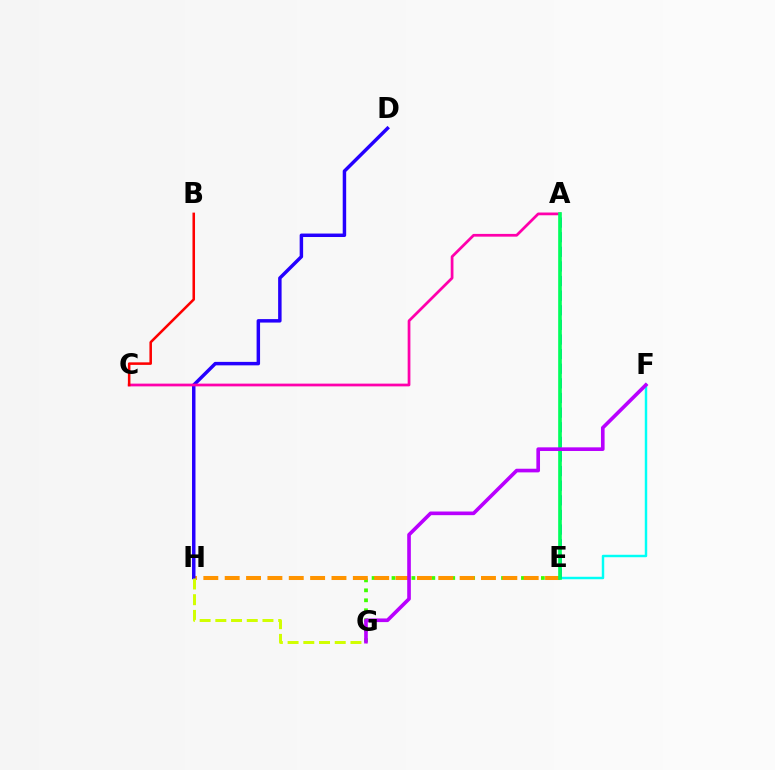{('E', 'G'): [{'color': '#3dff00', 'line_style': 'dotted', 'thickness': 2.71}], ('E', 'F'): [{'color': '#00fff6', 'line_style': 'solid', 'thickness': 1.77}], ('A', 'E'): [{'color': '#0074ff', 'line_style': 'dashed', 'thickness': 1.99}, {'color': '#00ff5c', 'line_style': 'solid', 'thickness': 2.63}], ('E', 'H'): [{'color': '#ff9400', 'line_style': 'dashed', 'thickness': 2.9}], ('D', 'H'): [{'color': '#2500ff', 'line_style': 'solid', 'thickness': 2.49}], ('A', 'C'): [{'color': '#ff00ac', 'line_style': 'solid', 'thickness': 1.97}], ('B', 'C'): [{'color': '#ff0000', 'line_style': 'solid', 'thickness': 1.83}], ('G', 'H'): [{'color': '#d1ff00', 'line_style': 'dashed', 'thickness': 2.13}], ('F', 'G'): [{'color': '#b900ff', 'line_style': 'solid', 'thickness': 2.62}]}